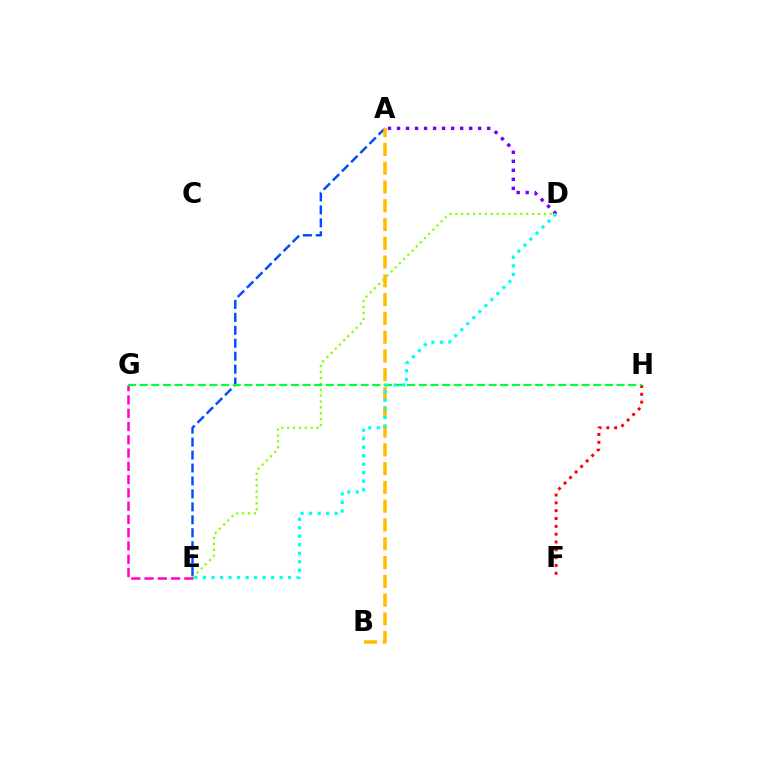{('A', 'E'): [{'color': '#004bff', 'line_style': 'dashed', 'thickness': 1.76}], ('F', 'H'): [{'color': '#ff0000', 'line_style': 'dotted', 'thickness': 2.13}], ('D', 'E'): [{'color': '#84ff00', 'line_style': 'dotted', 'thickness': 1.6}, {'color': '#00fff6', 'line_style': 'dotted', 'thickness': 2.31}], ('E', 'G'): [{'color': '#ff00cf', 'line_style': 'dashed', 'thickness': 1.8}], ('A', 'D'): [{'color': '#7200ff', 'line_style': 'dotted', 'thickness': 2.45}], ('A', 'B'): [{'color': '#ffbd00', 'line_style': 'dashed', 'thickness': 2.55}], ('G', 'H'): [{'color': '#00ff39', 'line_style': 'dashed', 'thickness': 1.58}]}